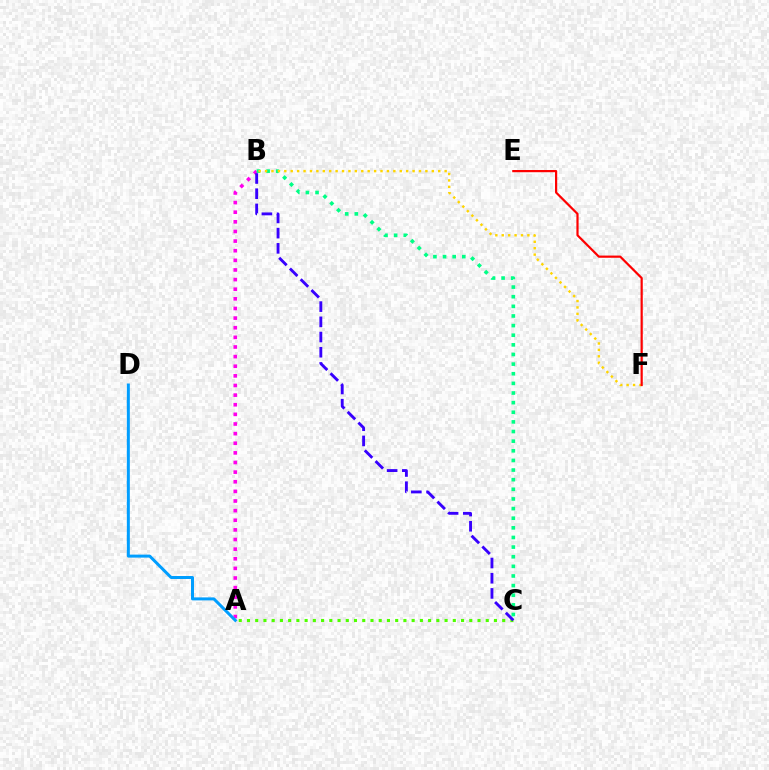{('A', 'B'): [{'color': '#ff00ed', 'line_style': 'dotted', 'thickness': 2.62}], ('B', 'C'): [{'color': '#00ff86', 'line_style': 'dotted', 'thickness': 2.62}, {'color': '#3700ff', 'line_style': 'dashed', 'thickness': 2.07}], ('B', 'F'): [{'color': '#ffd500', 'line_style': 'dotted', 'thickness': 1.74}], ('A', 'D'): [{'color': '#009eff', 'line_style': 'solid', 'thickness': 2.16}], ('A', 'C'): [{'color': '#4fff00', 'line_style': 'dotted', 'thickness': 2.24}], ('E', 'F'): [{'color': '#ff0000', 'line_style': 'solid', 'thickness': 1.59}]}